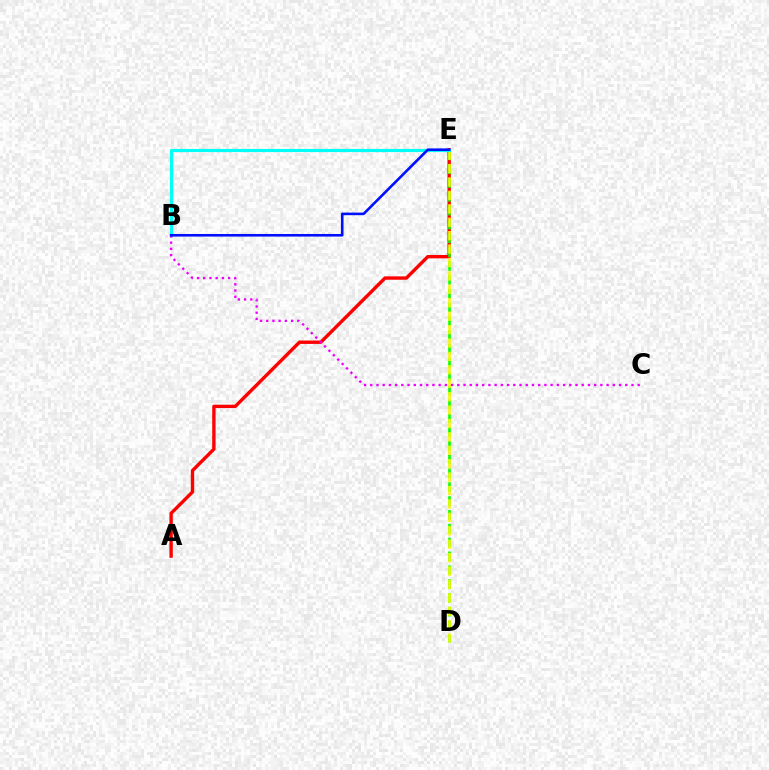{('A', 'E'): [{'color': '#ff0000', 'line_style': 'solid', 'thickness': 2.43}], ('D', 'E'): [{'color': '#08ff00', 'line_style': 'dashed', 'thickness': 1.88}, {'color': '#fcf500', 'line_style': 'dashed', 'thickness': 1.82}], ('B', 'E'): [{'color': '#00fff6', 'line_style': 'solid', 'thickness': 2.28}, {'color': '#0010ff', 'line_style': 'solid', 'thickness': 1.87}], ('B', 'C'): [{'color': '#ee00ff', 'line_style': 'dotted', 'thickness': 1.69}]}